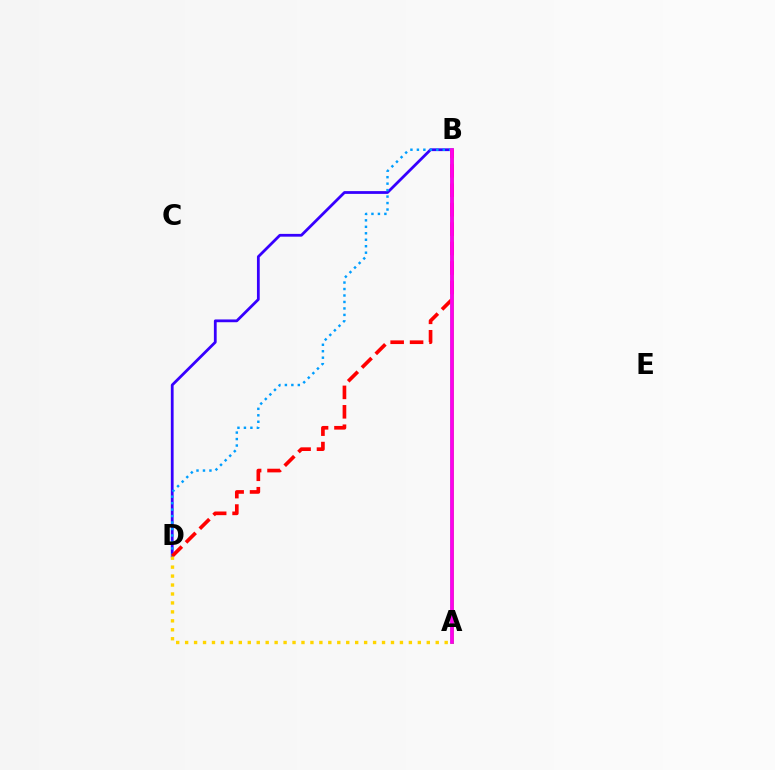{('B', 'D'): [{'color': '#3700ff', 'line_style': 'solid', 'thickness': 2.0}, {'color': '#009eff', 'line_style': 'dotted', 'thickness': 1.76}, {'color': '#ff0000', 'line_style': 'dashed', 'thickness': 2.64}], ('A', 'B'): [{'color': '#00ff86', 'line_style': 'solid', 'thickness': 2.52}, {'color': '#4fff00', 'line_style': 'solid', 'thickness': 2.16}, {'color': '#ff00ed', 'line_style': 'solid', 'thickness': 2.7}], ('A', 'D'): [{'color': '#ffd500', 'line_style': 'dotted', 'thickness': 2.43}]}